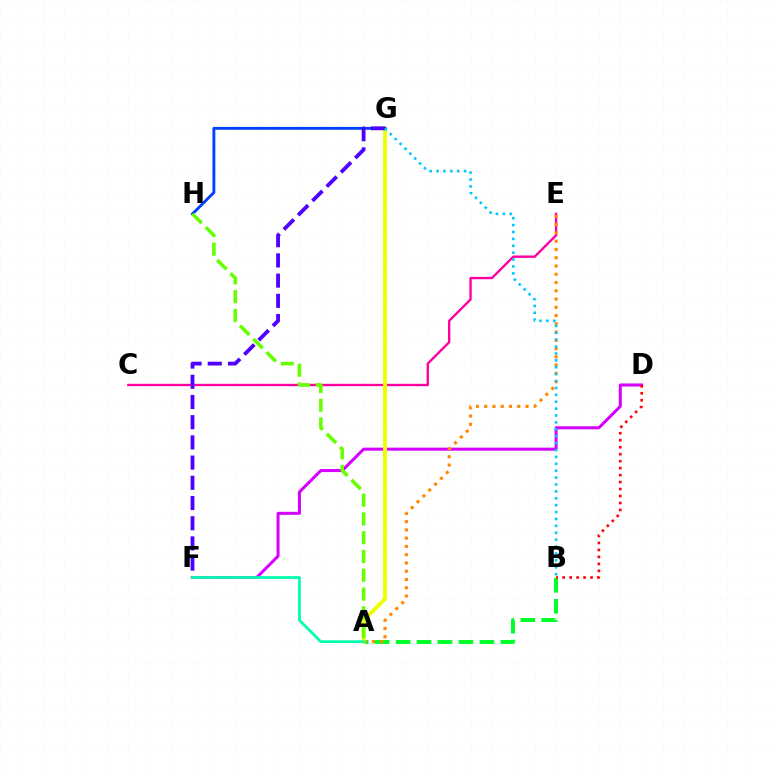{('A', 'B'): [{'color': '#00ff27', 'line_style': 'dashed', 'thickness': 2.85}], ('D', 'F'): [{'color': '#d600ff', 'line_style': 'solid', 'thickness': 2.18}], ('C', 'E'): [{'color': '#ff00a0', 'line_style': 'solid', 'thickness': 1.7}], ('A', 'E'): [{'color': '#ff8800', 'line_style': 'dotted', 'thickness': 2.24}], ('A', 'G'): [{'color': '#eeff00', 'line_style': 'solid', 'thickness': 2.8}], ('G', 'H'): [{'color': '#003fff', 'line_style': 'solid', 'thickness': 2.06}], ('F', 'G'): [{'color': '#4f00ff', 'line_style': 'dashed', 'thickness': 2.74}], ('A', 'F'): [{'color': '#00ffaf', 'line_style': 'solid', 'thickness': 1.99}], ('A', 'H'): [{'color': '#66ff00', 'line_style': 'dashed', 'thickness': 2.55}], ('B', 'D'): [{'color': '#ff0000', 'line_style': 'dotted', 'thickness': 1.9}], ('B', 'G'): [{'color': '#00c7ff', 'line_style': 'dotted', 'thickness': 1.87}]}